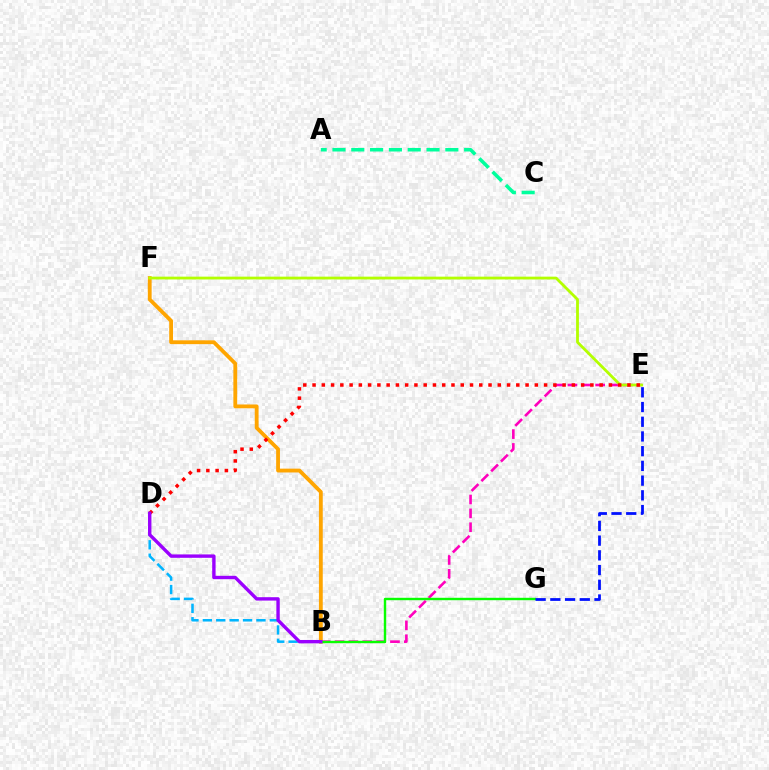{('B', 'E'): [{'color': '#ff00bd', 'line_style': 'dashed', 'thickness': 1.88}], ('B', 'F'): [{'color': '#ffa500', 'line_style': 'solid', 'thickness': 2.75}], ('E', 'F'): [{'color': '#b3ff00', 'line_style': 'solid', 'thickness': 2.02}], ('B', 'G'): [{'color': '#08ff00', 'line_style': 'solid', 'thickness': 1.74}], ('B', 'D'): [{'color': '#00b5ff', 'line_style': 'dashed', 'thickness': 1.82}, {'color': '#9b00ff', 'line_style': 'solid', 'thickness': 2.44}], ('D', 'E'): [{'color': '#ff0000', 'line_style': 'dotted', 'thickness': 2.52}], ('A', 'C'): [{'color': '#00ff9d', 'line_style': 'dashed', 'thickness': 2.56}], ('E', 'G'): [{'color': '#0010ff', 'line_style': 'dashed', 'thickness': 2.0}]}